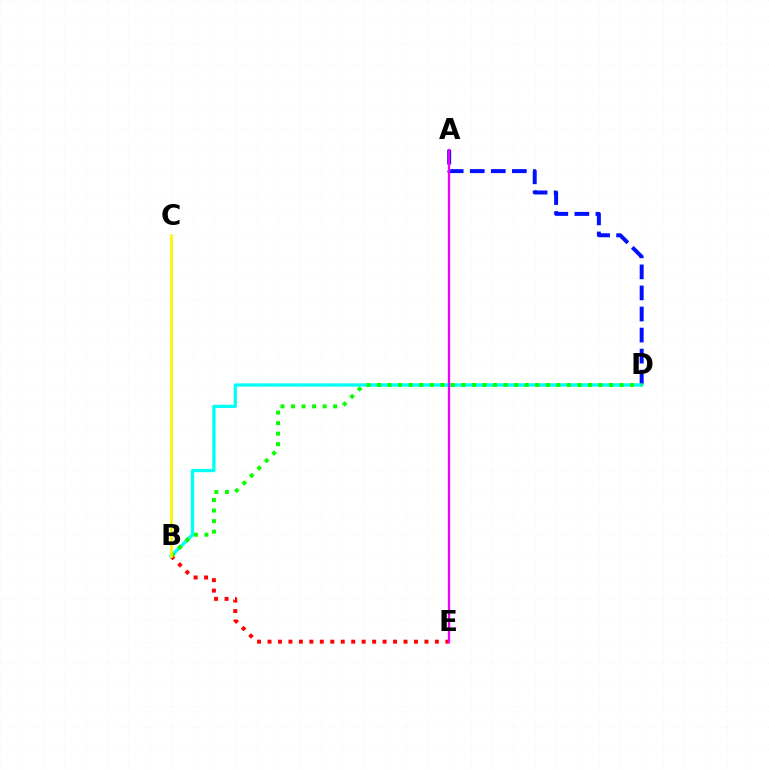{('B', 'E'): [{'color': '#ff0000', 'line_style': 'dotted', 'thickness': 2.84}], ('A', 'D'): [{'color': '#0010ff', 'line_style': 'dashed', 'thickness': 2.86}], ('B', 'D'): [{'color': '#00fff6', 'line_style': 'solid', 'thickness': 2.38}, {'color': '#08ff00', 'line_style': 'dotted', 'thickness': 2.87}], ('B', 'C'): [{'color': '#fcf500', 'line_style': 'solid', 'thickness': 1.97}], ('A', 'E'): [{'color': '#ee00ff', 'line_style': 'solid', 'thickness': 1.66}]}